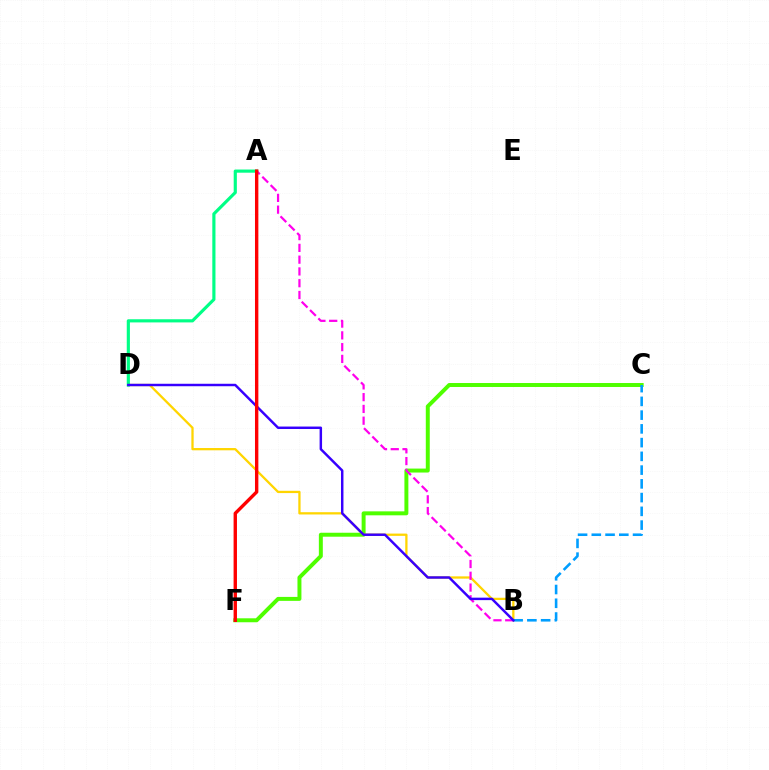{('C', 'F'): [{'color': '#4fff00', 'line_style': 'solid', 'thickness': 2.85}], ('B', 'D'): [{'color': '#ffd500', 'line_style': 'solid', 'thickness': 1.64}, {'color': '#3700ff', 'line_style': 'solid', 'thickness': 1.77}], ('A', 'D'): [{'color': '#00ff86', 'line_style': 'solid', 'thickness': 2.27}], ('B', 'C'): [{'color': '#009eff', 'line_style': 'dashed', 'thickness': 1.87}], ('A', 'B'): [{'color': '#ff00ed', 'line_style': 'dashed', 'thickness': 1.6}], ('A', 'F'): [{'color': '#ff0000', 'line_style': 'solid', 'thickness': 2.44}]}